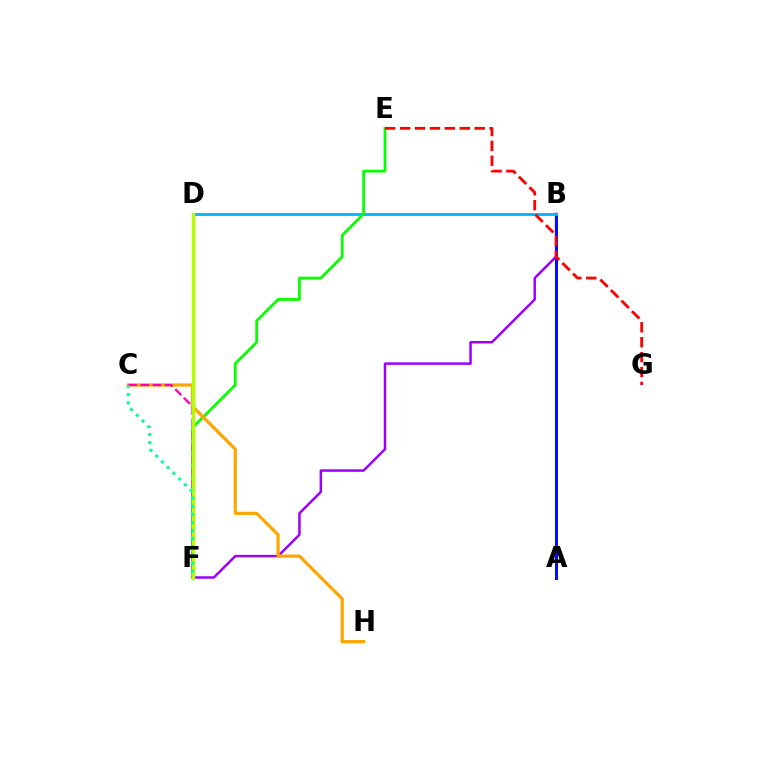{('B', 'F'): [{'color': '#9b00ff', 'line_style': 'solid', 'thickness': 1.79}], ('A', 'B'): [{'color': '#0010ff', 'line_style': 'solid', 'thickness': 2.17}], ('B', 'D'): [{'color': '#00b5ff', 'line_style': 'solid', 'thickness': 2.05}], ('E', 'F'): [{'color': '#08ff00', 'line_style': 'solid', 'thickness': 1.99}], ('C', 'H'): [{'color': '#ffa500', 'line_style': 'solid', 'thickness': 2.3}], ('E', 'G'): [{'color': '#ff0000', 'line_style': 'dashed', 'thickness': 2.03}], ('C', 'F'): [{'color': '#ff00bd', 'line_style': 'dashed', 'thickness': 1.65}, {'color': '#00ff9d', 'line_style': 'dotted', 'thickness': 2.21}], ('D', 'F'): [{'color': '#b3ff00', 'line_style': 'solid', 'thickness': 2.5}]}